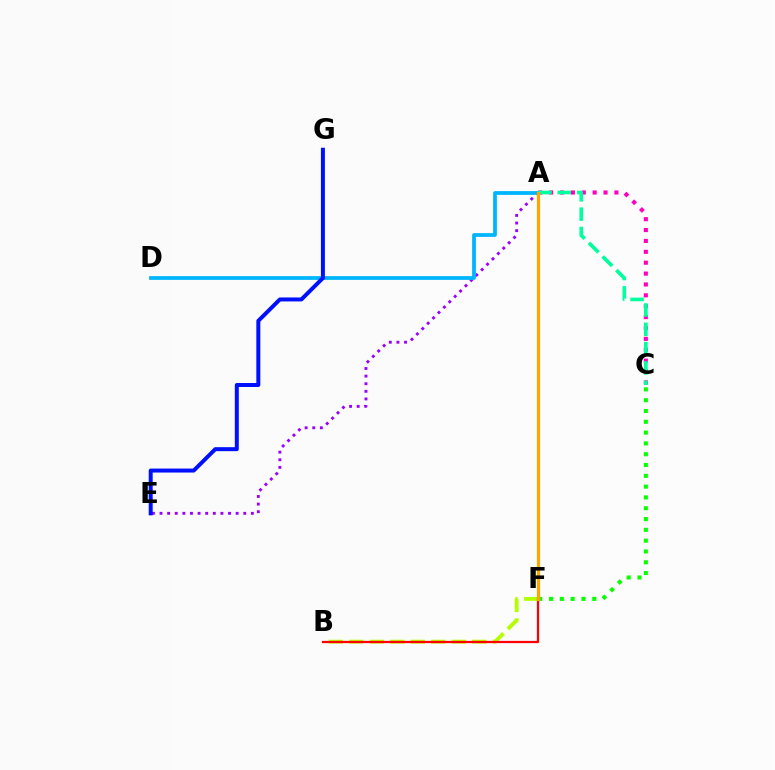{('A', 'C'): [{'color': '#ff00bd', 'line_style': 'dotted', 'thickness': 2.96}, {'color': '#00ff9d', 'line_style': 'dashed', 'thickness': 2.63}], ('A', 'E'): [{'color': '#9b00ff', 'line_style': 'dotted', 'thickness': 2.07}], ('A', 'D'): [{'color': '#00b5ff', 'line_style': 'solid', 'thickness': 2.71}], ('C', 'F'): [{'color': '#08ff00', 'line_style': 'dotted', 'thickness': 2.94}], ('E', 'G'): [{'color': '#0010ff', 'line_style': 'solid', 'thickness': 2.87}], ('B', 'F'): [{'color': '#b3ff00', 'line_style': 'dashed', 'thickness': 2.78}, {'color': '#ff0000', 'line_style': 'solid', 'thickness': 1.61}], ('A', 'F'): [{'color': '#ffa500', 'line_style': 'solid', 'thickness': 2.3}]}